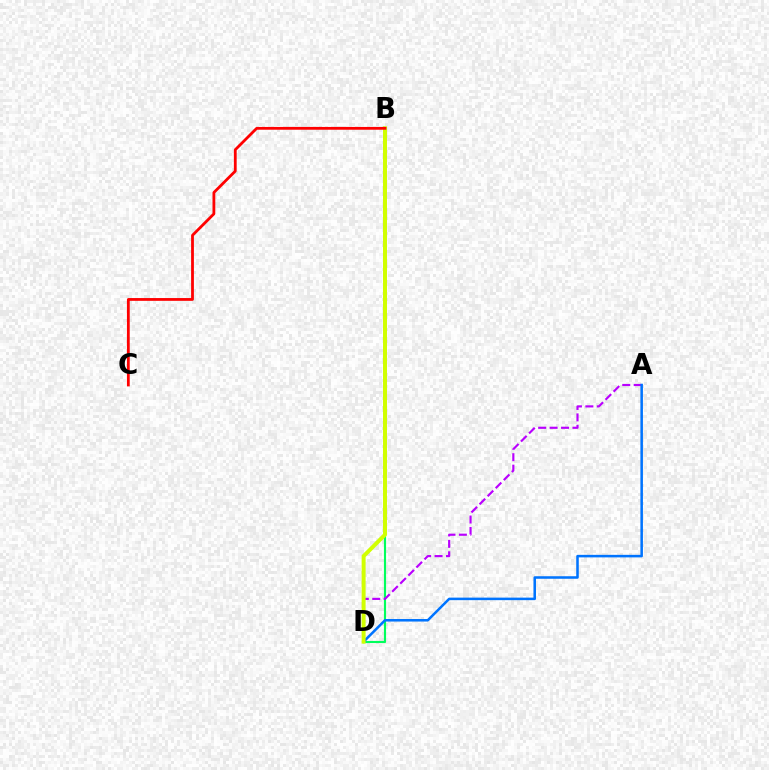{('B', 'D'): [{'color': '#00ff5c', 'line_style': 'solid', 'thickness': 1.54}, {'color': '#d1ff00', 'line_style': 'solid', 'thickness': 2.86}], ('A', 'D'): [{'color': '#b900ff', 'line_style': 'dashed', 'thickness': 1.55}, {'color': '#0074ff', 'line_style': 'solid', 'thickness': 1.83}], ('B', 'C'): [{'color': '#ff0000', 'line_style': 'solid', 'thickness': 2.01}]}